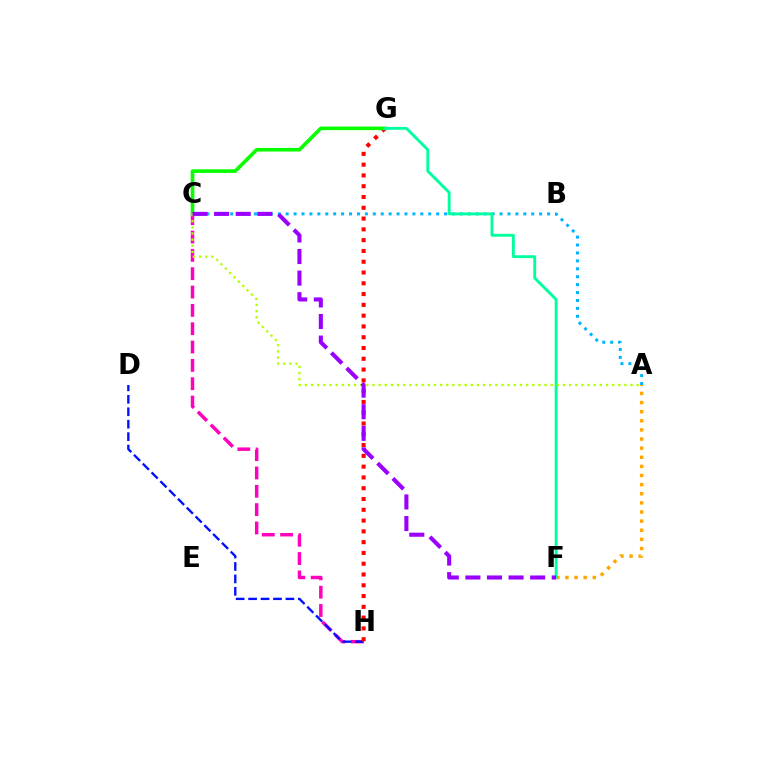{('C', 'H'): [{'color': '#ff00bd', 'line_style': 'dashed', 'thickness': 2.49}], ('A', 'C'): [{'color': '#00b5ff', 'line_style': 'dotted', 'thickness': 2.15}, {'color': '#b3ff00', 'line_style': 'dotted', 'thickness': 1.67}], ('A', 'F'): [{'color': '#ffa500', 'line_style': 'dotted', 'thickness': 2.48}], ('D', 'H'): [{'color': '#0010ff', 'line_style': 'dashed', 'thickness': 1.69}], ('G', 'H'): [{'color': '#ff0000', 'line_style': 'dotted', 'thickness': 2.93}], ('C', 'G'): [{'color': '#08ff00', 'line_style': 'solid', 'thickness': 2.61}], ('F', 'G'): [{'color': '#00ff9d', 'line_style': 'solid', 'thickness': 2.07}], ('C', 'F'): [{'color': '#9b00ff', 'line_style': 'dashed', 'thickness': 2.93}]}